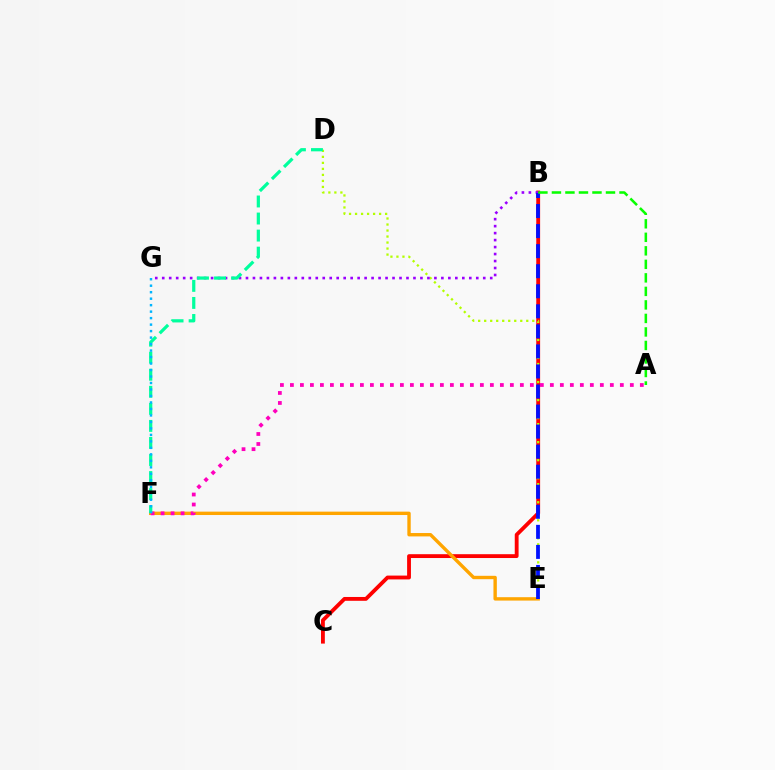{('B', 'C'): [{'color': '#ff0000', 'line_style': 'solid', 'thickness': 2.76}], ('E', 'F'): [{'color': '#ffa500', 'line_style': 'solid', 'thickness': 2.44}], ('D', 'E'): [{'color': '#b3ff00', 'line_style': 'dotted', 'thickness': 1.63}], ('B', 'G'): [{'color': '#9b00ff', 'line_style': 'dotted', 'thickness': 1.9}], ('B', 'E'): [{'color': '#0010ff', 'line_style': 'dashed', 'thickness': 2.72}], ('A', 'F'): [{'color': '#ff00bd', 'line_style': 'dotted', 'thickness': 2.72}], ('A', 'B'): [{'color': '#08ff00', 'line_style': 'dashed', 'thickness': 1.84}], ('D', 'F'): [{'color': '#00ff9d', 'line_style': 'dashed', 'thickness': 2.32}], ('F', 'G'): [{'color': '#00b5ff', 'line_style': 'dotted', 'thickness': 1.76}]}